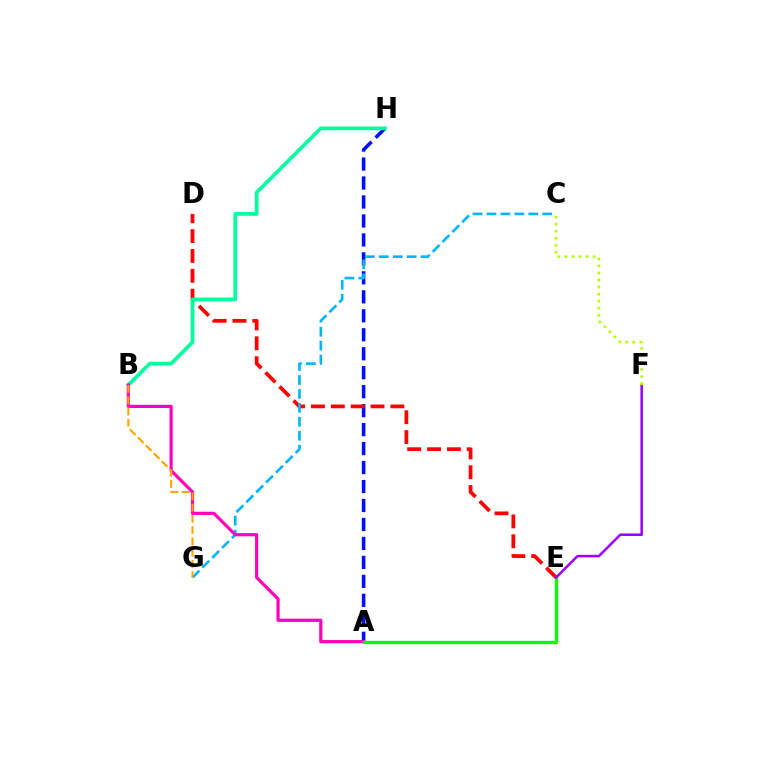{('A', 'H'): [{'color': '#0010ff', 'line_style': 'dashed', 'thickness': 2.58}], ('D', 'E'): [{'color': '#ff0000', 'line_style': 'dashed', 'thickness': 2.7}], ('B', 'H'): [{'color': '#00ff9d', 'line_style': 'solid', 'thickness': 2.67}], ('C', 'G'): [{'color': '#00b5ff', 'line_style': 'dashed', 'thickness': 1.89}], ('A', 'B'): [{'color': '#ff00bd', 'line_style': 'solid', 'thickness': 2.3}], ('A', 'E'): [{'color': '#08ff00', 'line_style': 'solid', 'thickness': 2.39}], ('E', 'F'): [{'color': '#9b00ff', 'line_style': 'solid', 'thickness': 1.82}], ('B', 'G'): [{'color': '#ffa500', 'line_style': 'dashed', 'thickness': 1.53}], ('C', 'F'): [{'color': '#b3ff00', 'line_style': 'dotted', 'thickness': 1.91}]}